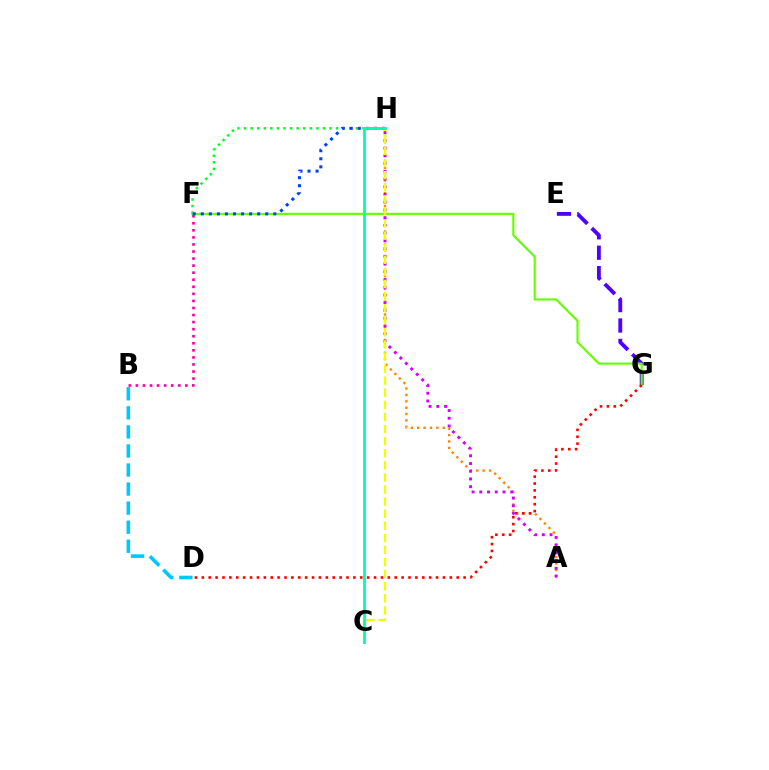{('A', 'H'): [{'color': '#ff8800', 'line_style': 'dotted', 'thickness': 1.73}, {'color': '#d600ff', 'line_style': 'dotted', 'thickness': 2.1}], ('B', 'D'): [{'color': '#00c7ff', 'line_style': 'dashed', 'thickness': 2.59}], ('F', 'H'): [{'color': '#00ff27', 'line_style': 'dotted', 'thickness': 1.79}, {'color': '#003fff', 'line_style': 'dotted', 'thickness': 2.19}], ('E', 'G'): [{'color': '#4f00ff', 'line_style': 'dashed', 'thickness': 2.77}], ('F', 'G'): [{'color': '#66ff00', 'line_style': 'solid', 'thickness': 1.55}], ('D', 'G'): [{'color': '#ff0000', 'line_style': 'dotted', 'thickness': 1.87}], ('C', 'H'): [{'color': '#eeff00', 'line_style': 'dashed', 'thickness': 1.64}, {'color': '#00ffaf', 'line_style': 'solid', 'thickness': 2.04}], ('B', 'F'): [{'color': '#ff00a0', 'line_style': 'dotted', 'thickness': 1.92}]}